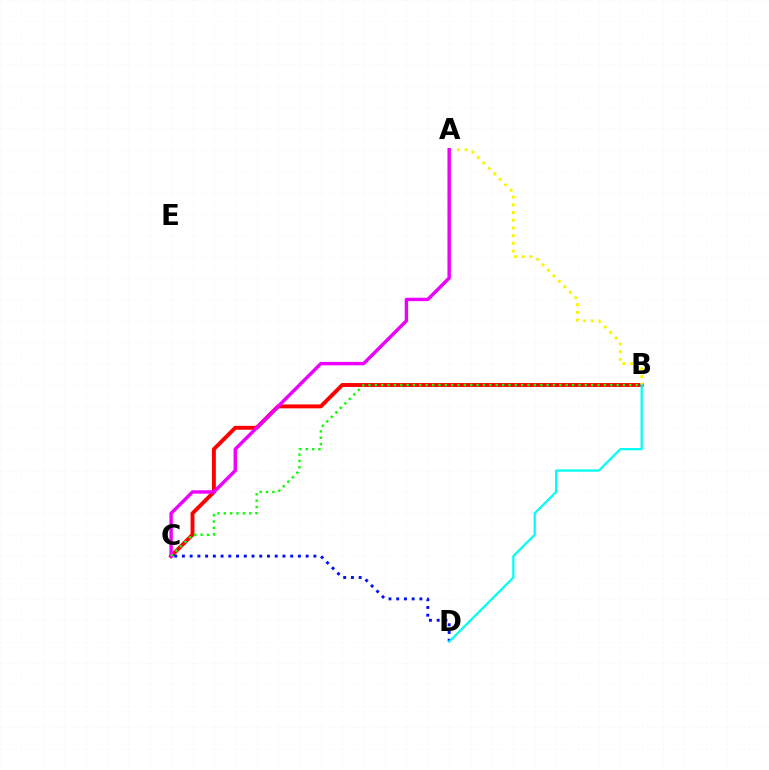{('B', 'C'): [{'color': '#ff0000', 'line_style': 'solid', 'thickness': 2.81}, {'color': '#08ff00', 'line_style': 'dotted', 'thickness': 1.73}], ('C', 'D'): [{'color': '#0010ff', 'line_style': 'dotted', 'thickness': 2.1}], ('A', 'B'): [{'color': '#fcf500', 'line_style': 'dotted', 'thickness': 2.1}], ('A', 'C'): [{'color': '#ee00ff', 'line_style': 'solid', 'thickness': 2.46}], ('B', 'D'): [{'color': '#00fff6', 'line_style': 'solid', 'thickness': 1.61}]}